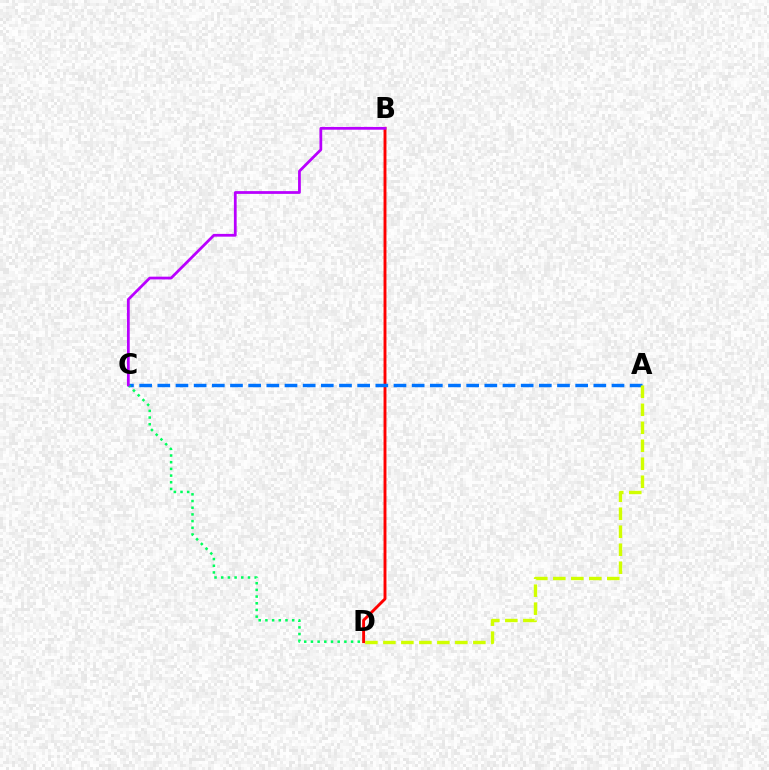{('B', 'D'): [{'color': '#ff0000', 'line_style': 'solid', 'thickness': 2.09}], ('A', 'C'): [{'color': '#0074ff', 'line_style': 'dashed', 'thickness': 2.47}], ('C', 'D'): [{'color': '#00ff5c', 'line_style': 'dotted', 'thickness': 1.82}], ('A', 'D'): [{'color': '#d1ff00', 'line_style': 'dashed', 'thickness': 2.44}], ('B', 'C'): [{'color': '#b900ff', 'line_style': 'solid', 'thickness': 1.99}]}